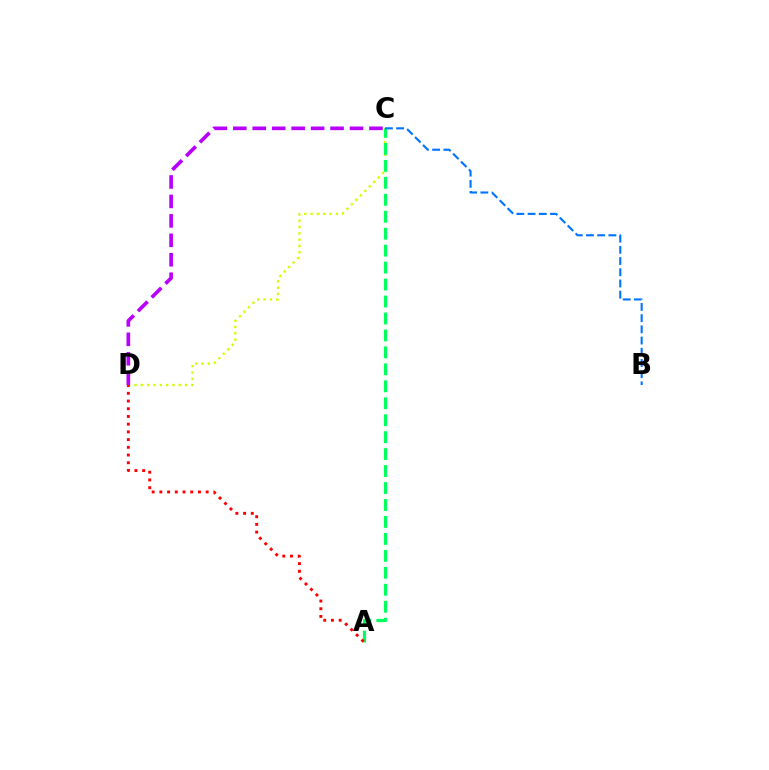{('C', 'D'): [{'color': '#d1ff00', 'line_style': 'dotted', 'thickness': 1.72}, {'color': '#b900ff', 'line_style': 'dashed', 'thickness': 2.64}], ('A', 'C'): [{'color': '#00ff5c', 'line_style': 'dashed', 'thickness': 2.3}], ('A', 'D'): [{'color': '#ff0000', 'line_style': 'dotted', 'thickness': 2.1}], ('B', 'C'): [{'color': '#0074ff', 'line_style': 'dashed', 'thickness': 1.52}]}